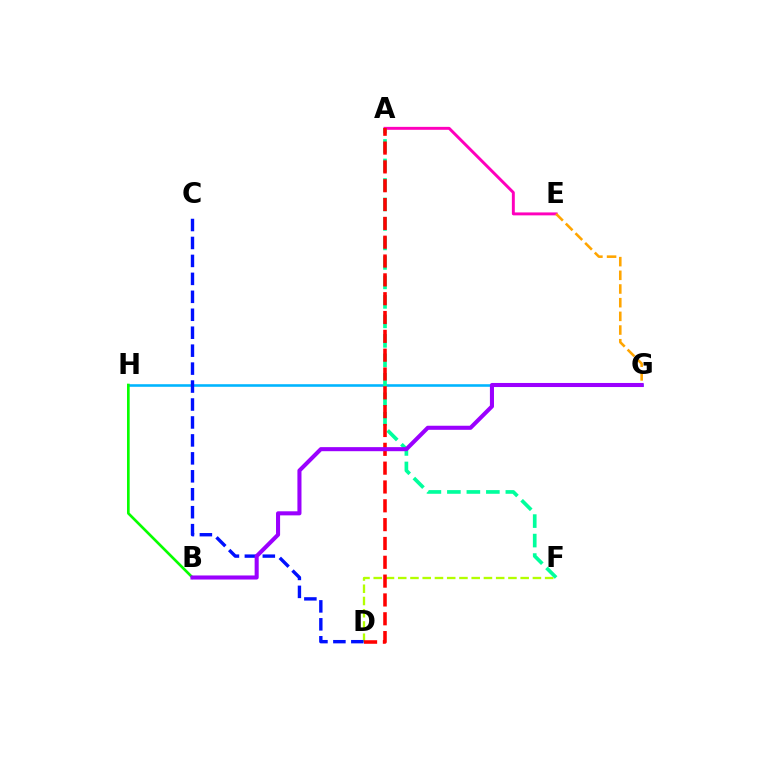{('G', 'H'): [{'color': '#00b5ff', 'line_style': 'solid', 'thickness': 1.86}], ('D', 'F'): [{'color': '#b3ff00', 'line_style': 'dashed', 'thickness': 1.66}], ('A', 'E'): [{'color': '#ff00bd', 'line_style': 'solid', 'thickness': 2.11}], ('E', 'G'): [{'color': '#ffa500', 'line_style': 'dashed', 'thickness': 1.86}], ('C', 'D'): [{'color': '#0010ff', 'line_style': 'dashed', 'thickness': 2.44}], ('B', 'H'): [{'color': '#08ff00', 'line_style': 'solid', 'thickness': 1.92}], ('A', 'F'): [{'color': '#00ff9d', 'line_style': 'dashed', 'thickness': 2.65}], ('A', 'D'): [{'color': '#ff0000', 'line_style': 'dashed', 'thickness': 2.56}], ('B', 'G'): [{'color': '#9b00ff', 'line_style': 'solid', 'thickness': 2.93}]}